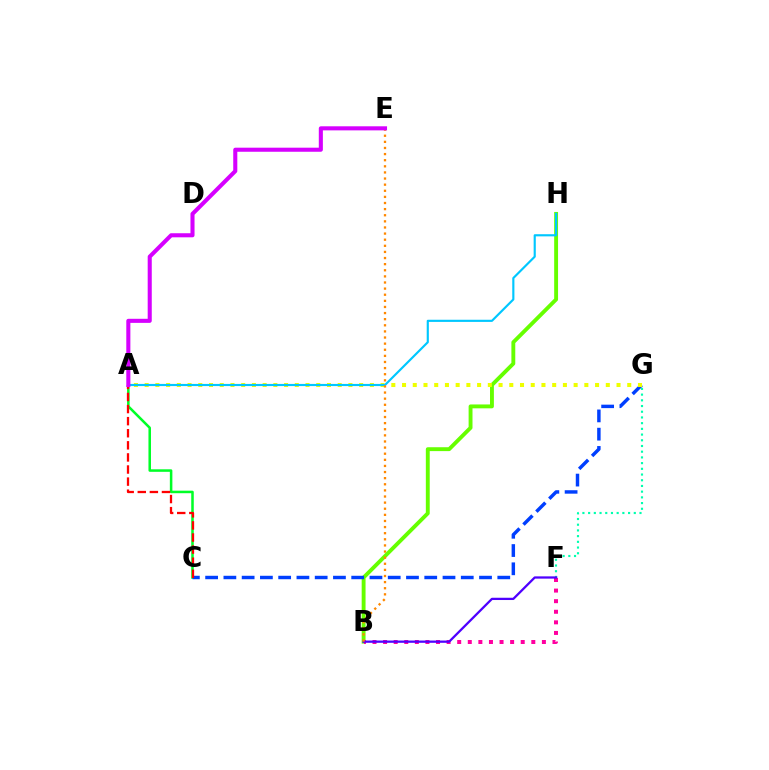{('A', 'C'): [{'color': '#00ff27', 'line_style': 'solid', 'thickness': 1.82}, {'color': '#ff0000', 'line_style': 'dashed', 'thickness': 1.64}], ('B', 'H'): [{'color': '#66ff00', 'line_style': 'solid', 'thickness': 2.79}], ('C', 'G'): [{'color': '#003fff', 'line_style': 'dashed', 'thickness': 2.48}], ('F', 'G'): [{'color': '#00ffaf', 'line_style': 'dotted', 'thickness': 1.55}], ('A', 'G'): [{'color': '#eeff00', 'line_style': 'dotted', 'thickness': 2.91}], ('B', 'F'): [{'color': '#ff00a0', 'line_style': 'dotted', 'thickness': 2.88}, {'color': '#4f00ff', 'line_style': 'solid', 'thickness': 1.63}], ('A', 'H'): [{'color': '#00c7ff', 'line_style': 'solid', 'thickness': 1.55}], ('B', 'E'): [{'color': '#ff8800', 'line_style': 'dotted', 'thickness': 1.66}], ('A', 'E'): [{'color': '#d600ff', 'line_style': 'solid', 'thickness': 2.93}]}